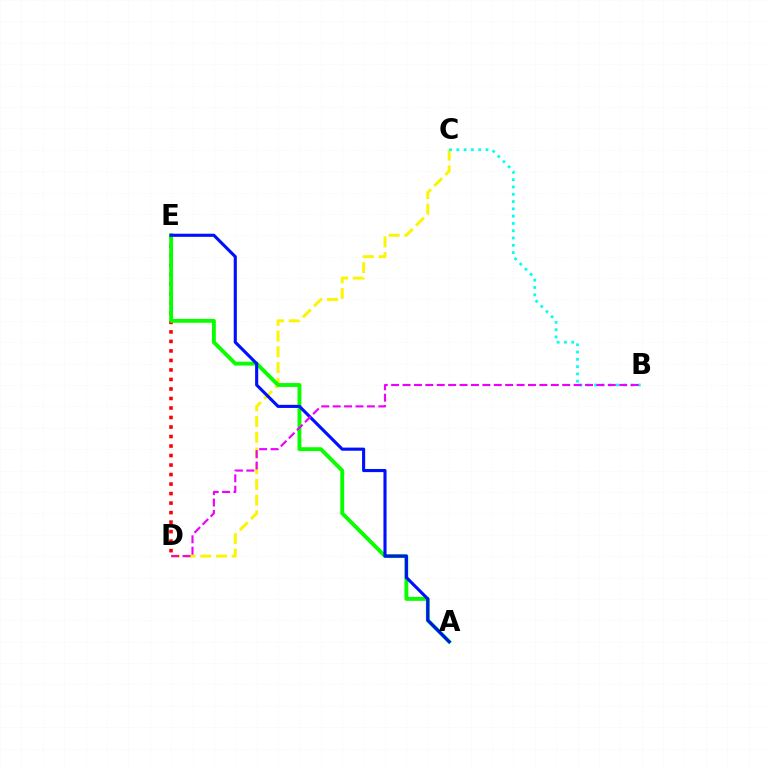{('C', 'D'): [{'color': '#fcf500', 'line_style': 'dashed', 'thickness': 2.14}], ('D', 'E'): [{'color': '#ff0000', 'line_style': 'dotted', 'thickness': 2.58}], ('A', 'E'): [{'color': '#08ff00', 'line_style': 'solid', 'thickness': 2.79}, {'color': '#0010ff', 'line_style': 'solid', 'thickness': 2.24}], ('B', 'C'): [{'color': '#00fff6', 'line_style': 'dotted', 'thickness': 1.98}], ('B', 'D'): [{'color': '#ee00ff', 'line_style': 'dashed', 'thickness': 1.55}]}